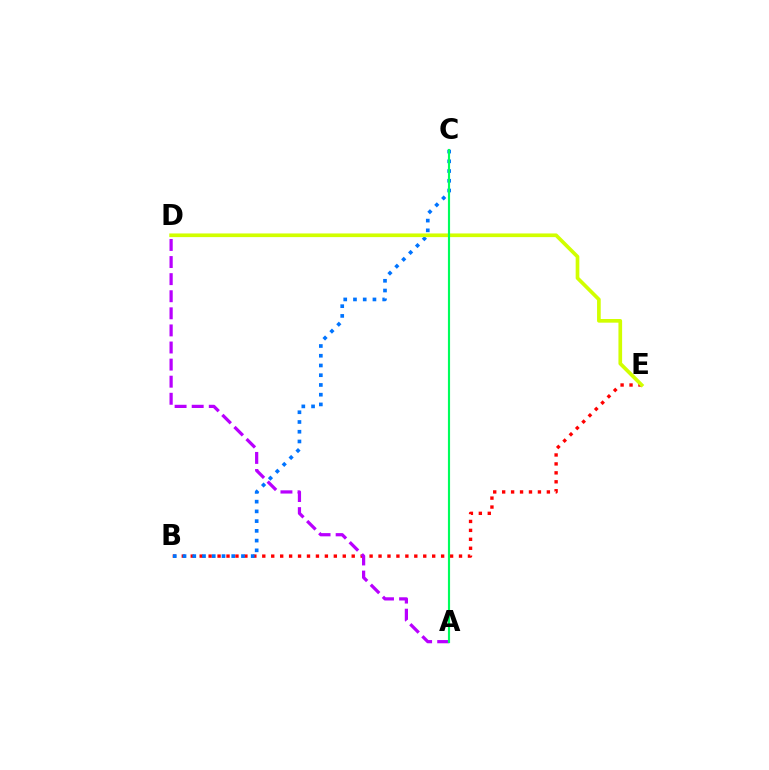{('B', 'E'): [{'color': '#ff0000', 'line_style': 'dotted', 'thickness': 2.43}], ('B', 'C'): [{'color': '#0074ff', 'line_style': 'dotted', 'thickness': 2.65}], ('D', 'E'): [{'color': '#d1ff00', 'line_style': 'solid', 'thickness': 2.64}], ('A', 'D'): [{'color': '#b900ff', 'line_style': 'dashed', 'thickness': 2.32}], ('A', 'C'): [{'color': '#00ff5c', 'line_style': 'solid', 'thickness': 1.54}]}